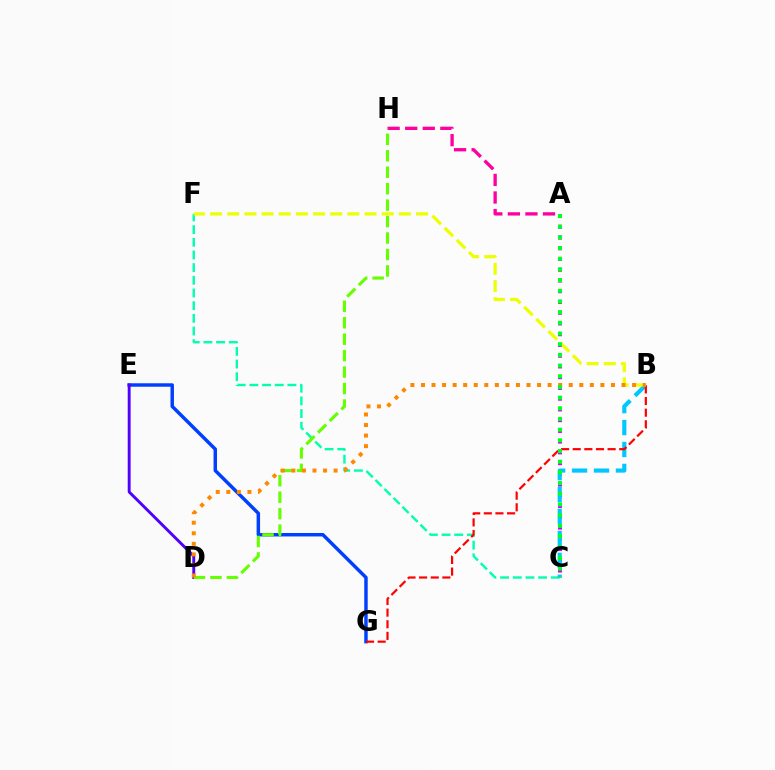{('A', 'C'): [{'color': '#d600ff', 'line_style': 'dotted', 'thickness': 2.92}, {'color': '#00ff27', 'line_style': 'dotted', 'thickness': 2.9}], ('E', 'G'): [{'color': '#003fff', 'line_style': 'solid', 'thickness': 2.49}], ('C', 'F'): [{'color': '#00ffaf', 'line_style': 'dashed', 'thickness': 1.72}], ('B', 'C'): [{'color': '#00c7ff', 'line_style': 'dashed', 'thickness': 2.98}], ('D', 'E'): [{'color': '#4f00ff', 'line_style': 'solid', 'thickness': 2.08}], ('B', 'G'): [{'color': '#ff0000', 'line_style': 'dashed', 'thickness': 1.58}], ('A', 'H'): [{'color': '#ff00a0', 'line_style': 'dashed', 'thickness': 2.39}], ('D', 'H'): [{'color': '#66ff00', 'line_style': 'dashed', 'thickness': 2.24}], ('B', 'F'): [{'color': '#eeff00', 'line_style': 'dashed', 'thickness': 2.33}], ('B', 'D'): [{'color': '#ff8800', 'line_style': 'dotted', 'thickness': 2.87}]}